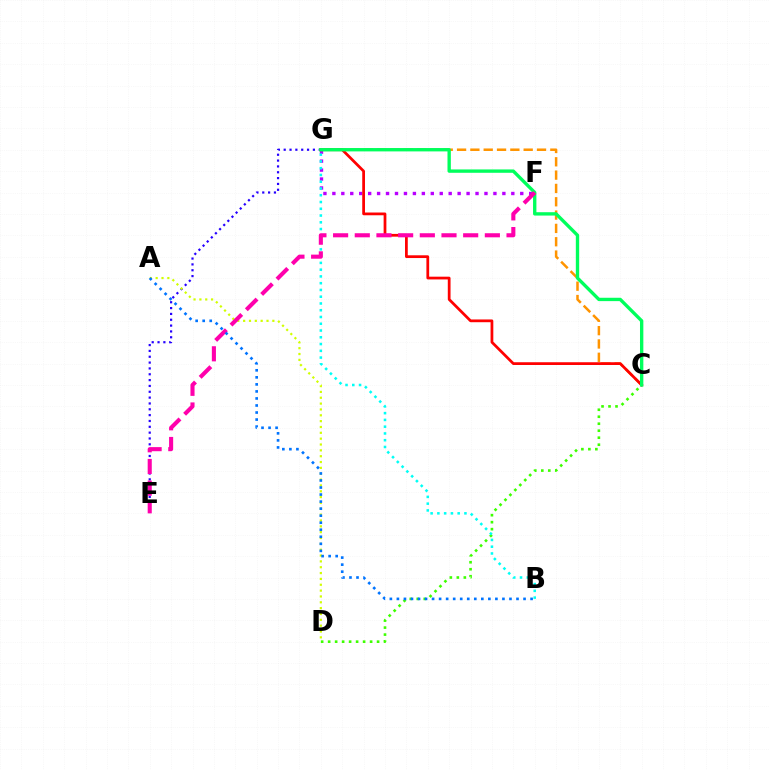{('F', 'G'): [{'color': '#b900ff', 'line_style': 'dotted', 'thickness': 2.43}], ('C', 'G'): [{'color': '#ff9400', 'line_style': 'dashed', 'thickness': 1.81}, {'color': '#ff0000', 'line_style': 'solid', 'thickness': 1.98}, {'color': '#00ff5c', 'line_style': 'solid', 'thickness': 2.42}], ('C', 'D'): [{'color': '#3dff00', 'line_style': 'dotted', 'thickness': 1.9}], ('E', 'G'): [{'color': '#2500ff', 'line_style': 'dotted', 'thickness': 1.59}], ('B', 'G'): [{'color': '#00fff6', 'line_style': 'dotted', 'thickness': 1.84}], ('A', 'D'): [{'color': '#d1ff00', 'line_style': 'dotted', 'thickness': 1.59}], ('E', 'F'): [{'color': '#ff00ac', 'line_style': 'dashed', 'thickness': 2.95}], ('A', 'B'): [{'color': '#0074ff', 'line_style': 'dotted', 'thickness': 1.91}]}